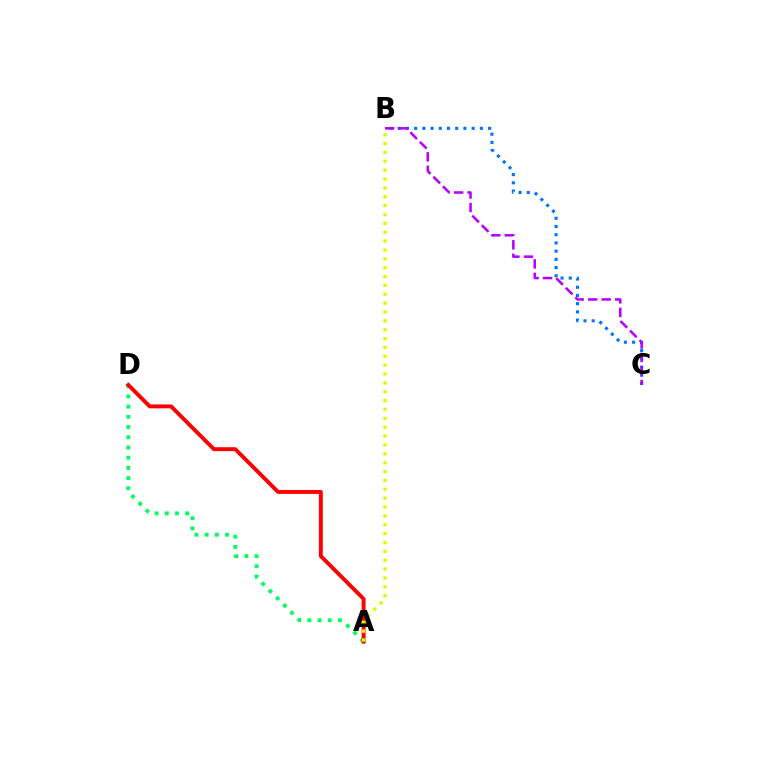{('A', 'D'): [{'color': '#00ff5c', 'line_style': 'dotted', 'thickness': 2.77}, {'color': '#ff0000', 'line_style': 'solid', 'thickness': 2.82}], ('B', 'C'): [{'color': '#0074ff', 'line_style': 'dotted', 'thickness': 2.23}, {'color': '#b900ff', 'line_style': 'dashed', 'thickness': 1.83}], ('A', 'B'): [{'color': '#d1ff00', 'line_style': 'dotted', 'thickness': 2.41}]}